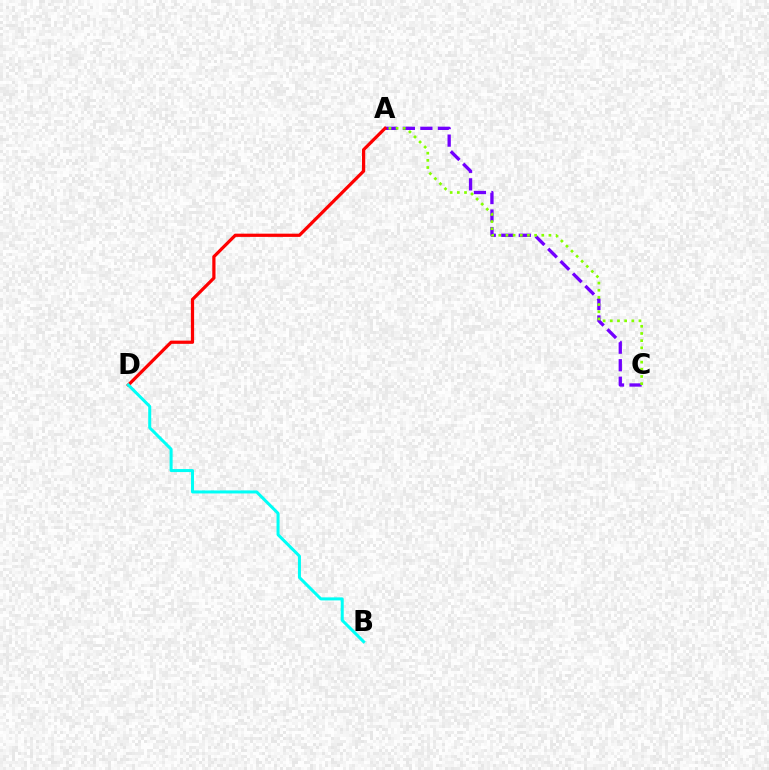{('A', 'C'): [{'color': '#7200ff', 'line_style': 'dashed', 'thickness': 2.38}, {'color': '#84ff00', 'line_style': 'dotted', 'thickness': 1.95}], ('A', 'D'): [{'color': '#ff0000', 'line_style': 'solid', 'thickness': 2.32}], ('B', 'D'): [{'color': '#00fff6', 'line_style': 'solid', 'thickness': 2.17}]}